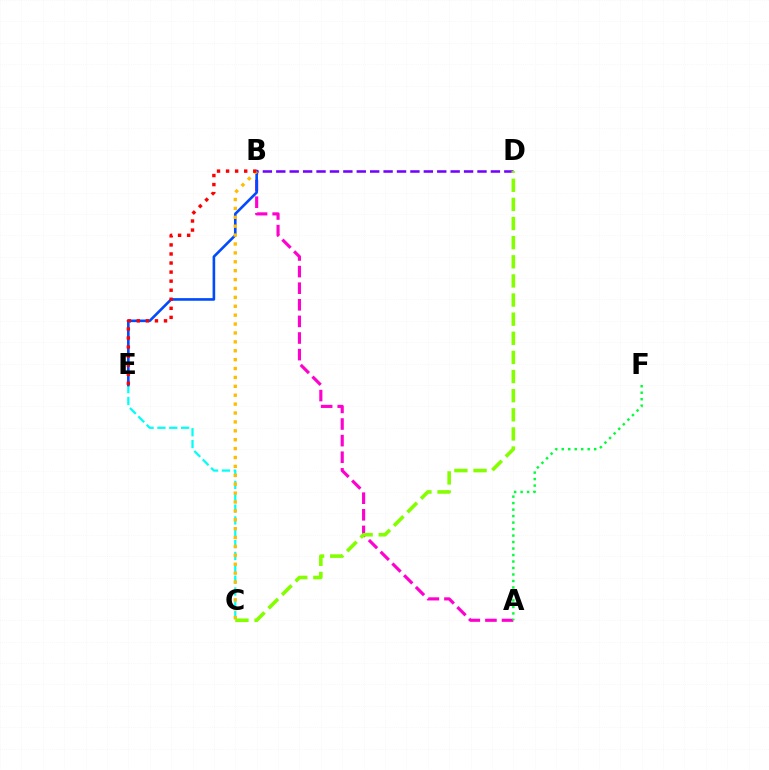{('C', 'E'): [{'color': '#00fff6', 'line_style': 'dashed', 'thickness': 1.61}], ('A', 'B'): [{'color': '#ff00cf', 'line_style': 'dashed', 'thickness': 2.26}], ('B', 'E'): [{'color': '#004bff', 'line_style': 'solid', 'thickness': 1.89}, {'color': '#ff0000', 'line_style': 'dotted', 'thickness': 2.46}], ('B', 'D'): [{'color': '#7200ff', 'line_style': 'dashed', 'thickness': 1.82}], ('A', 'F'): [{'color': '#00ff39', 'line_style': 'dotted', 'thickness': 1.76}], ('B', 'C'): [{'color': '#ffbd00', 'line_style': 'dotted', 'thickness': 2.42}], ('C', 'D'): [{'color': '#84ff00', 'line_style': 'dashed', 'thickness': 2.6}]}